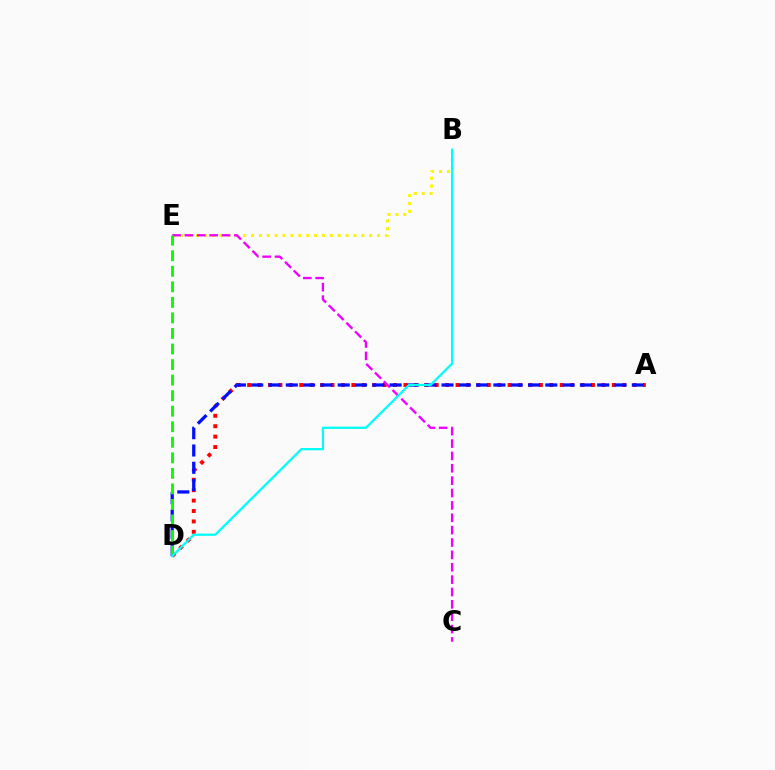{('A', 'D'): [{'color': '#ff0000', 'line_style': 'dotted', 'thickness': 2.83}, {'color': '#0010ff', 'line_style': 'dashed', 'thickness': 2.35}], ('B', 'E'): [{'color': '#fcf500', 'line_style': 'dotted', 'thickness': 2.14}], ('C', 'E'): [{'color': '#ee00ff', 'line_style': 'dashed', 'thickness': 1.68}], ('D', 'E'): [{'color': '#08ff00', 'line_style': 'dashed', 'thickness': 2.11}], ('B', 'D'): [{'color': '#00fff6', 'line_style': 'solid', 'thickness': 1.64}]}